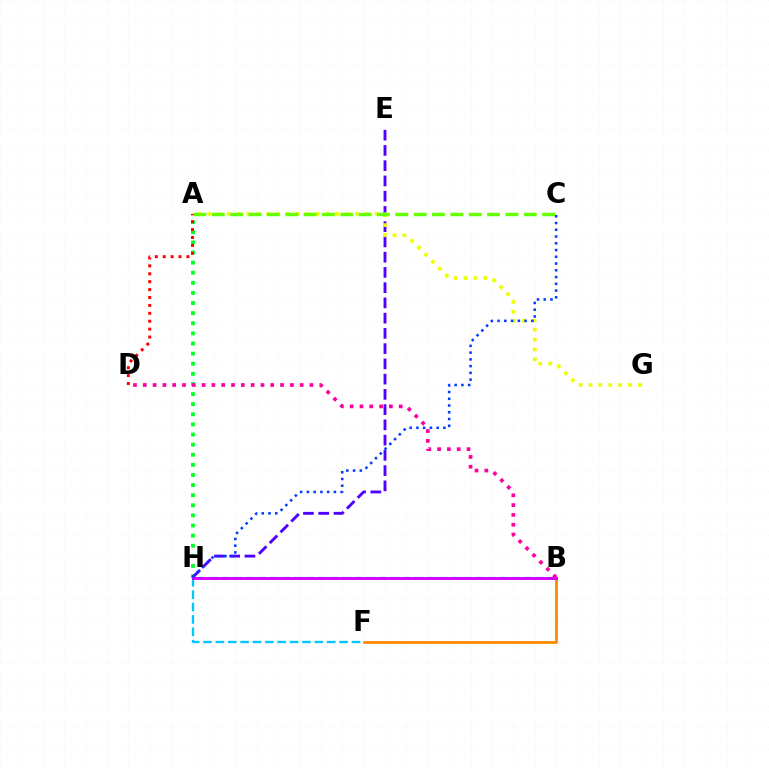{('A', 'H'): [{'color': '#00ff27', 'line_style': 'dotted', 'thickness': 2.75}], ('E', 'H'): [{'color': '#4f00ff', 'line_style': 'dashed', 'thickness': 2.07}], ('B', 'H'): [{'color': '#00ffaf', 'line_style': 'dashed', 'thickness': 1.64}, {'color': '#d600ff', 'line_style': 'solid', 'thickness': 2.11}], ('B', 'F'): [{'color': '#ff8800', 'line_style': 'solid', 'thickness': 1.98}], ('A', 'G'): [{'color': '#eeff00', 'line_style': 'dotted', 'thickness': 2.68}], ('F', 'H'): [{'color': '#00c7ff', 'line_style': 'dashed', 'thickness': 1.68}], ('B', 'D'): [{'color': '#ff00a0', 'line_style': 'dotted', 'thickness': 2.66}], ('A', 'D'): [{'color': '#ff0000', 'line_style': 'dotted', 'thickness': 2.15}], ('C', 'H'): [{'color': '#003fff', 'line_style': 'dotted', 'thickness': 1.84}], ('A', 'C'): [{'color': '#66ff00', 'line_style': 'dashed', 'thickness': 2.49}]}